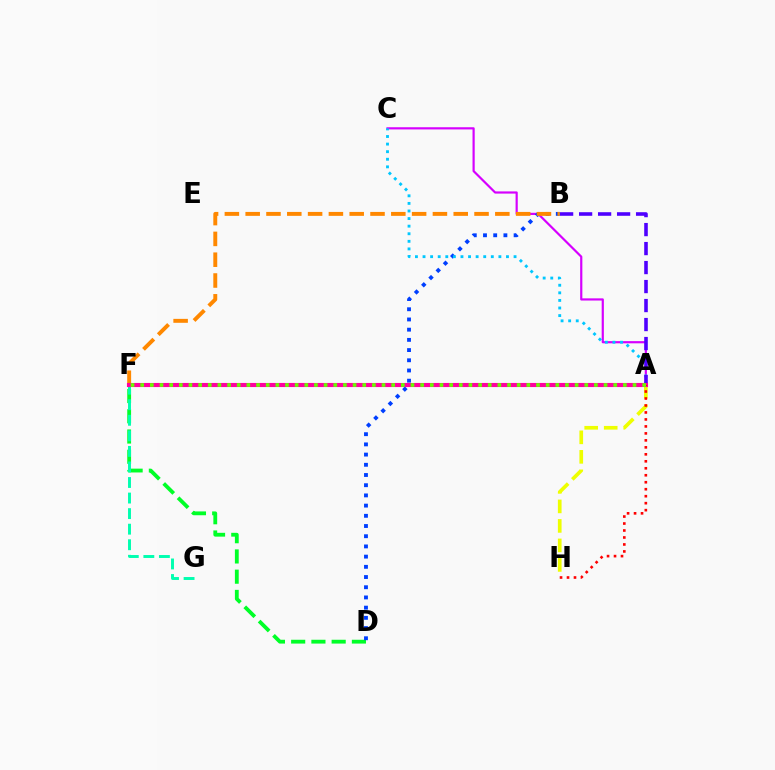{('A', 'H'): [{'color': '#eeff00', 'line_style': 'dashed', 'thickness': 2.65}, {'color': '#ff0000', 'line_style': 'dotted', 'thickness': 1.9}], ('A', 'C'): [{'color': '#d600ff', 'line_style': 'solid', 'thickness': 1.57}, {'color': '#00c7ff', 'line_style': 'dotted', 'thickness': 2.06}], ('D', 'F'): [{'color': '#00ff27', 'line_style': 'dashed', 'thickness': 2.75}], ('B', 'D'): [{'color': '#003fff', 'line_style': 'dotted', 'thickness': 2.77}], ('B', 'F'): [{'color': '#ff8800', 'line_style': 'dashed', 'thickness': 2.83}], ('A', 'B'): [{'color': '#4f00ff', 'line_style': 'dashed', 'thickness': 2.58}], ('F', 'G'): [{'color': '#00ffaf', 'line_style': 'dashed', 'thickness': 2.11}], ('A', 'F'): [{'color': '#ff00a0', 'line_style': 'solid', 'thickness': 2.96}, {'color': '#66ff00', 'line_style': 'dotted', 'thickness': 2.62}]}